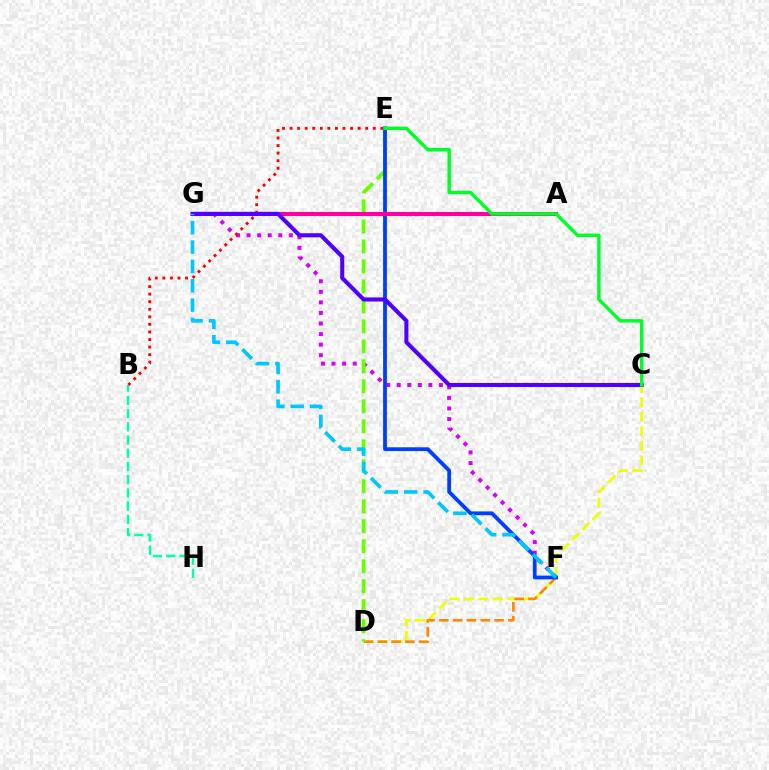{('C', 'D'): [{'color': '#eeff00', 'line_style': 'dashed', 'thickness': 1.97}], ('F', 'G'): [{'color': '#d600ff', 'line_style': 'dotted', 'thickness': 2.87}, {'color': '#00c7ff', 'line_style': 'dashed', 'thickness': 2.63}], ('D', 'F'): [{'color': '#ff8800', 'line_style': 'dashed', 'thickness': 1.88}], ('D', 'E'): [{'color': '#66ff00', 'line_style': 'dashed', 'thickness': 2.72}], ('B', 'H'): [{'color': '#00ffaf', 'line_style': 'dashed', 'thickness': 1.8}], ('E', 'F'): [{'color': '#003fff', 'line_style': 'solid', 'thickness': 2.73}], ('B', 'E'): [{'color': '#ff0000', 'line_style': 'dotted', 'thickness': 2.05}], ('A', 'G'): [{'color': '#ff00a0', 'line_style': 'solid', 'thickness': 2.9}], ('C', 'G'): [{'color': '#4f00ff', 'line_style': 'solid', 'thickness': 2.94}], ('C', 'E'): [{'color': '#00ff27', 'line_style': 'solid', 'thickness': 2.46}]}